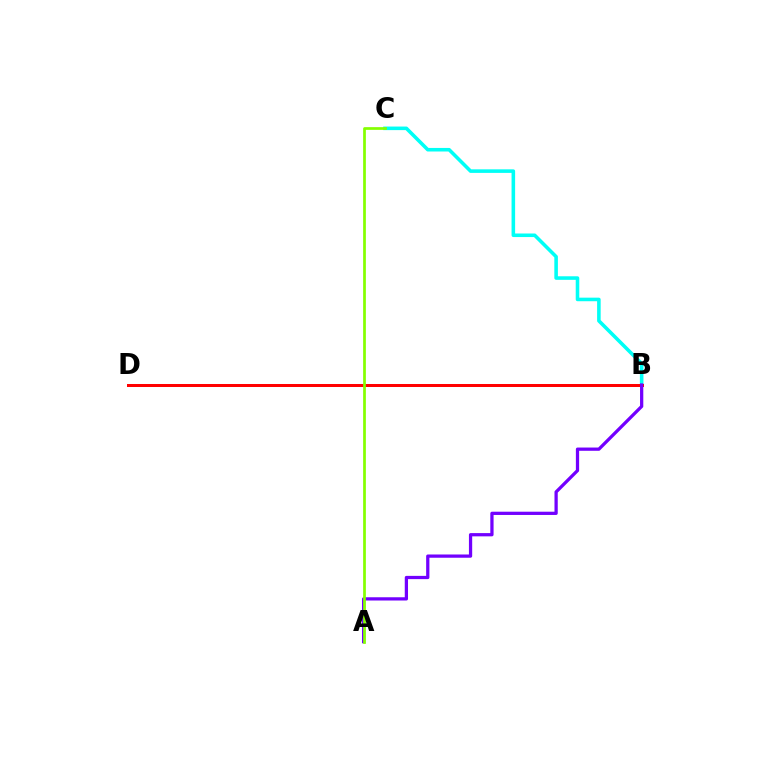{('B', 'C'): [{'color': '#00fff6', 'line_style': 'solid', 'thickness': 2.57}], ('B', 'D'): [{'color': '#ff0000', 'line_style': 'solid', 'thickness': 2.17}], ('A', 'B'): [{'color': '#7200ff', 'line_style': 'solid', 'thickness': 2.34}], ('A', 'C'): [{'color': '#84ff00', 'line_style': 'solid', 'thickness': 1.96}]}